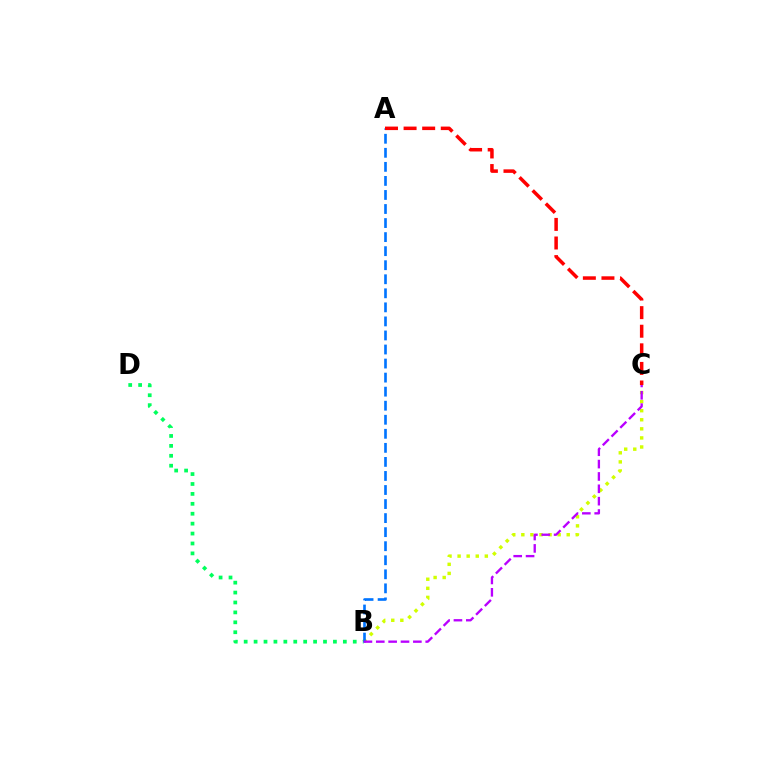{('B', 'C'): [{'color': '#d1ff00', 'line_style': 'dotted', 'thickness': 2.47}, {'color': '#b900ff', 'line_style': 'dashed', 'thickness': 1.68}], ('B', 'D'): [{'color': '#00ff5c', 'line_style': 'dotted', 'thickness': 2.69}], ('A', 'B'): [{'color': '#0074ff', 'line_style': 'dashed', 'thickness': 1.91}], ('A', 'C'): [{'color': '#ff0000', 'line_style': 'dashed', 'thickness': 2.53}]}